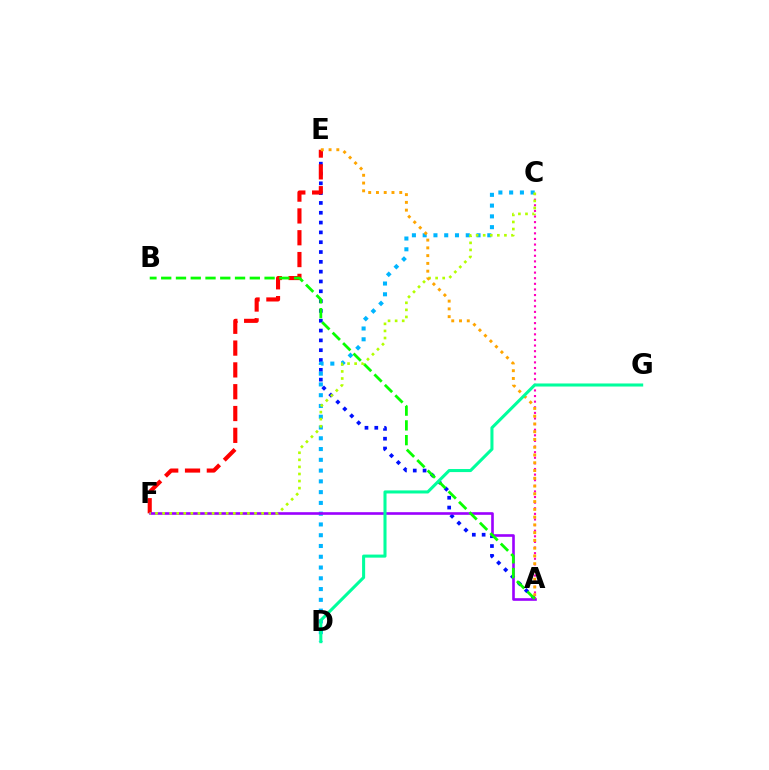{('A', 'E'): [{'color': '#0010ff', 'line_style': 'dotted', 'thickness': 2.67}, {'color': '#ffa500', 'line_style': 'dotted', 'thickness': 2.11}], ('C', 'D'): [{'color': '#00b5ff', 'line_style': 'dotted', 'thickness': 2.93}], ('E', 'F'): [{'color': '#ff0000', 'line_style': 'dashed', 'thickness': 2.96}], ('A', 'F'): [{'color': '#9b00ff', 'line_style': 'solid', 'thickness': 1.89}], ('A', 'C'): [{'color': '#ff00bd', 'line_style': 'dotted', 'thickness': 1.52}], ('A', 'B'): [{'color': '#08ff00', 'line_style': 'dashed', 'thickness': 2.01}], ('C', 'F'): [{'color': '#b3ff00', 'line_style': 'dotted', 'thickness': 1.92}], ('D', 'G'): [{'color': '#00ff9d', 'line_style': 'solid', 'thickness': 2.2}]}